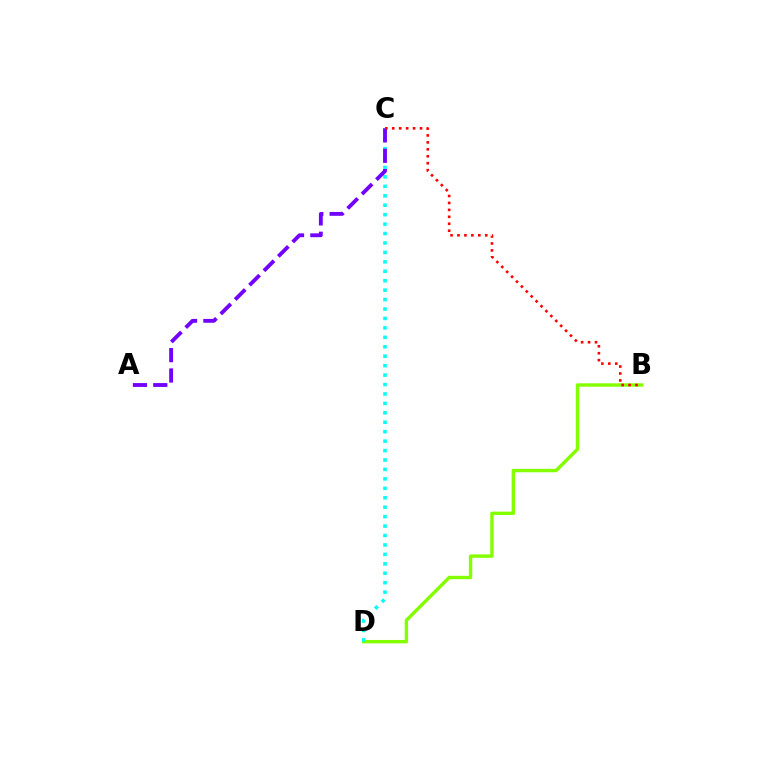{('B', 'D'): [{'color': '#84ff00', 'line_style': 'solid', 'thickness': 2.45}], ('C', 'D'): [{'color': '#00fff6', 'line_style': 'dotted', 'thickness': 2.56}], ('A', 'C'): [{'color': '#7200ff', 'line_style': 'dashed', 'thickness': 2.76}], ('B', 'C'): [{'color': '#ff0000', 'line_style': 'dotted', 'thickness': 1.89}]}